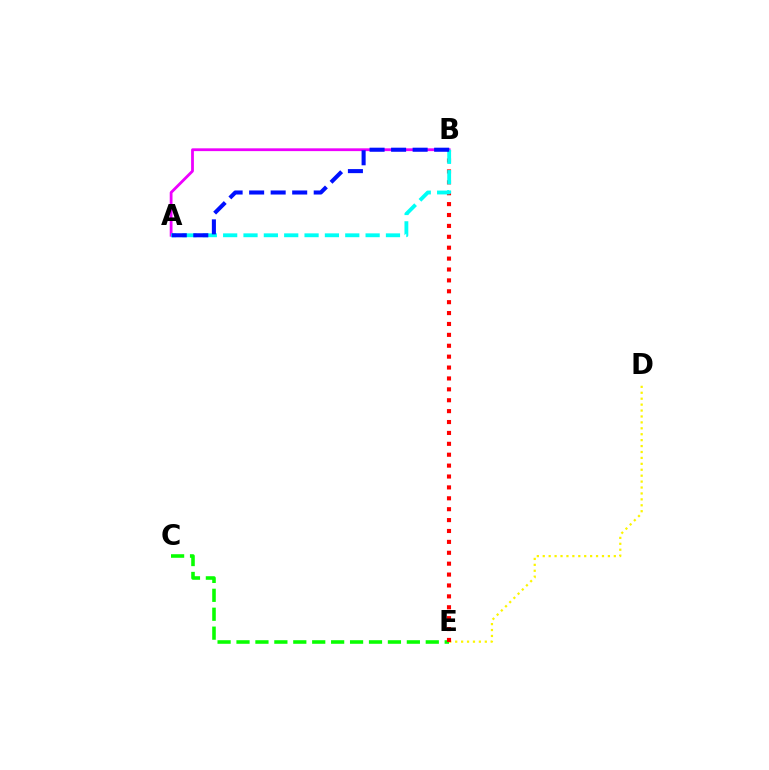{('C', 'E'): [{'color': '#08ff00', 'line_style': 'dashed', 'thickness': 2.57}], ('A', 'B'): [{'color': '#ee00ff', 'line_style': 'solid', 'thickness': 2.01}, {'color': '#00fff6', 'line_style': 'dashed', 'thickness': 2.76}, {'color': '#0010ff', 'line_style': 'dashed', 'thickness': 2.92}], ('D', 'E'): [{'color': '#fcf500', 'line_style': 'dotted', 'thickness': 1.61}], ('B', 'E'): [{'color': '#ff0000', 'line_style': 'dotted', 'thickness': 2.96}]}